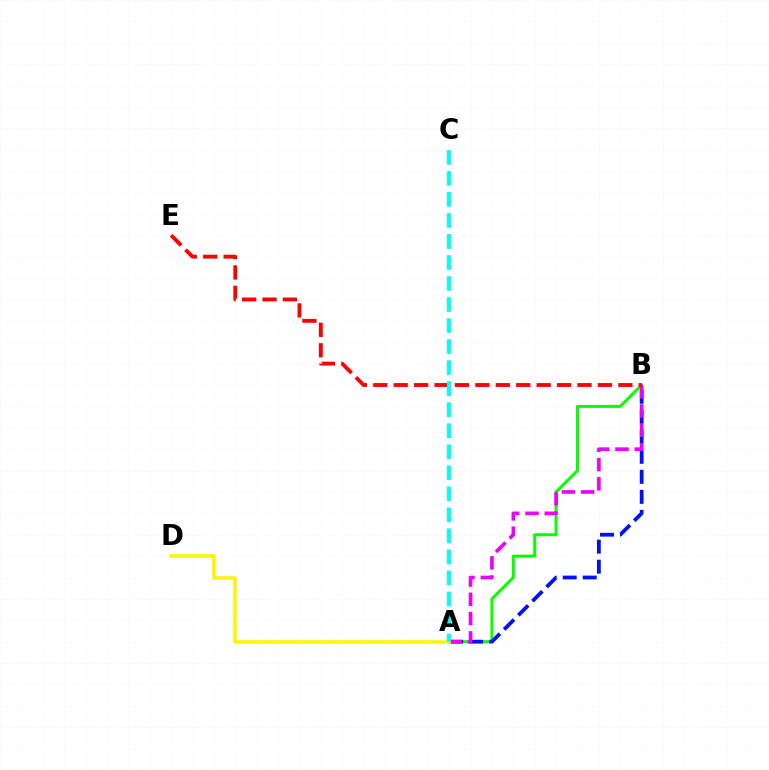{('A', 'B'): [{'color': '#08ff00', 'line_style': 'solid', 'thickness': 2.17}, {'color': '#0010ff', 'line_style': 'dashed', 'thickness': 2.72}, {'color': '#ee00ff', 'line_style': 'dashed', 'thickness': 2.62}], ('B', 'E'): [{'color': '#ff0000', 'line_style': 'dashed', 'thickness': 2.77}], ('A', 'D'): [{'color': '#fcf500', 'line_style': 'solid', 'thickness': 2.54}], ('A', 'C'): [{'color': '#00fff6', 'line_style': 'dashed', 'thickness': 2.86}]}